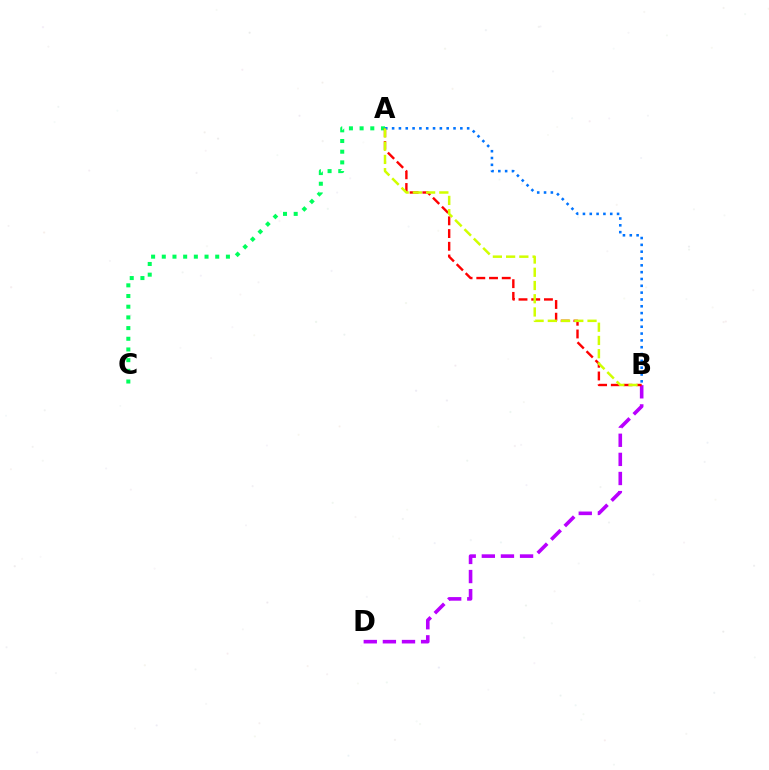{('B', 'D'): [{'color': '#b900ff', 'line_style': 'dashed', 'thickness': 2.6}], ('A', 'C'): [{'color': '#00ff5c', 'line_style': 'dotted', 'thickness': 2.9}], ('A', 'B'): [{'color': '#ff0000', 'line_style': 'dashed', 'thickness': 1.73}, {'color': '#0074ff', 'line_style': 'dotted', 'thickness': 1.85}, {'color': '#d1ff00', 'line_style': 'dashed', 'thickness': 1.8}]}